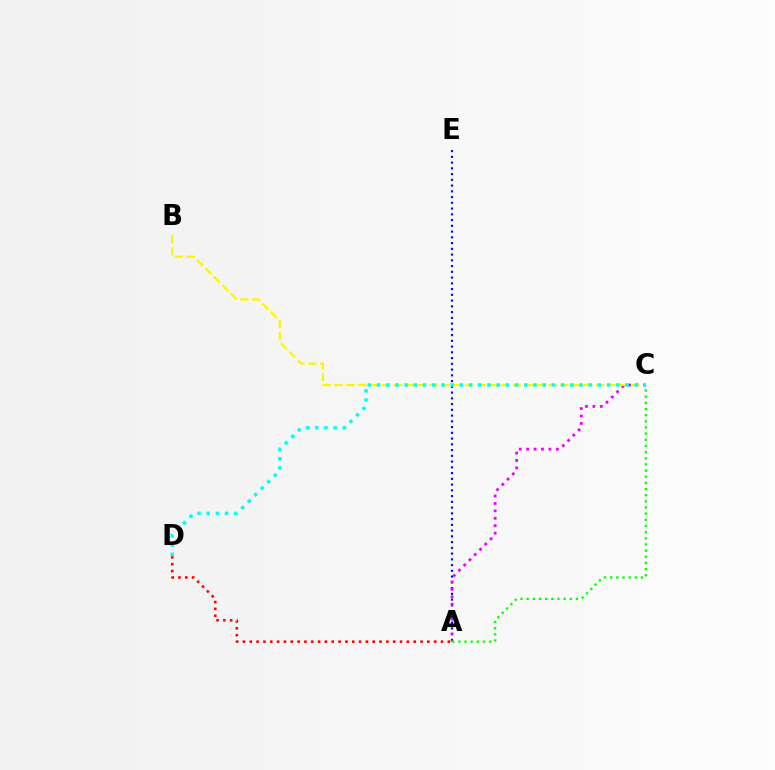{('A', 'E'): [{'color': '#0010ff', 'line_style': 'dotted', 'thickness': 1.56}], ('A', 'C'): [{'color': '#ee00ff', 'line_style': 'dotted', 'thickness': 2.02}, {'color': '#08ff00', 'line_style': 'dotted', 'thickness': 1.67}], ('A', 'D'): [{'color': '#ff0000', 'line_style': 'dotted', 'thickness': 1.86}], ('B', 'C'): [{'color': '#fcf500', 'line_style': 'dashed', 'thickness': 1.62}], ('C', 'D'): [{'color': '#00fff6', 'line_style': 'dotted', 'thickness': 2.5}]}